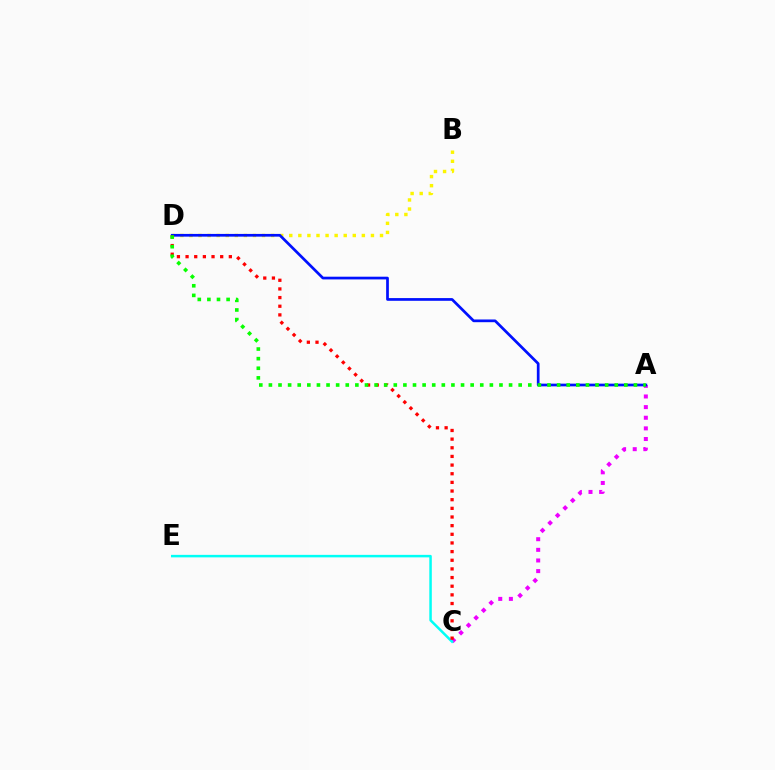{('A', 'C'): [{'color': '#ee00ff', 'line_style': 'dotted', 'thickness': 2.89}], ('C', 'E'): [{'color': '#00fff6', 'line_style': 'solid', 'thickness': 1.8}], ('B', 'D'): [{'color': '#fcf500', 'line_style': 'dotted', 'thickness': 2.47}], ('A', 'D'): [{'color': '#0010ff', 'line_style': 'solid', 'thickness': 1.96}, {'color': '#08ff00', 'line_style': 'dotted', 'thickness': 2.61}], ('C', 'D'): [{'color': '#ff0000', 'line_style': 'dotted', 'thickness': 2.35}]}